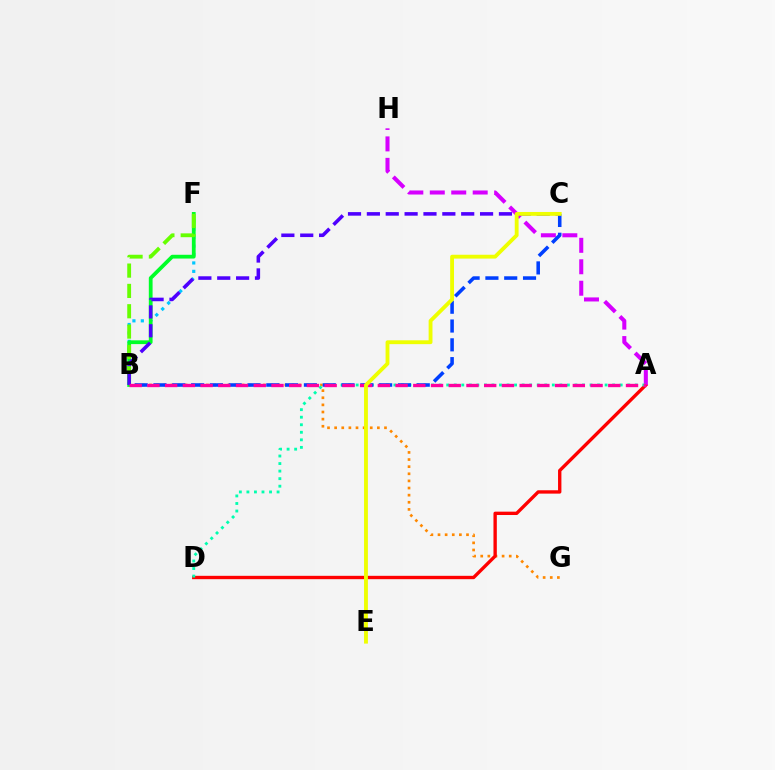{('B', 'G'): [{'color': '#ff8800', 'line_style': 'dotted', 'thickness': 1.94}], ('A', 'D'): [{'color': '#ff0000', 'line_style': 'solid', 'thickness': 2.42}, {'color': '#00ffaf', 'line_style': 'dotted', 'thickness': 2.05}], ('B', 'F'): [{'color': '#00c7ff', 'line_style': 'dotted', 'thickness': 2.29}, {'color': '#00ff27', 'line_style': 'solid', 'thickness': 2.71}, {'color': '#66ff00', 'line_style': 'dashed', 'thickness': 2.76}], ('A', 'H'): [{'color': '#d600ff', 'line_style': 'dashed', 'thickness': 2.91}], ('B', 'C'): [{'color': '#003fff', 'line_style': 'dashed', 'thickness': 2.55}, {'color': '#4f00ff', 'line_style': 'dashed', 'thickness': 2.56}], ('A', 'B'): [{'color': '#ff00a0', 'line_style': 'dashed', 'thickness': 2.41}], ('C', 'E'): [{'color': '#eeff00', 'line_style': 'solid', 'thickness': 2.77}]}